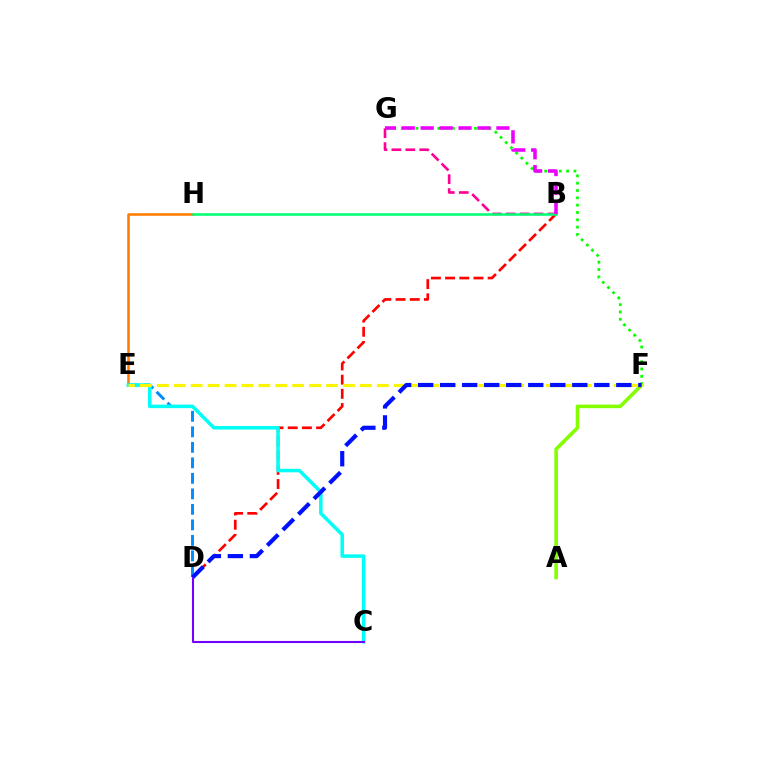{('E', 'H'): [{'color': '#ff7c00', 'line_style': 'solid', 'thickness': 1.85}], ('B', 'G'): [{'color': '#ff0094', 'line_style': 'dashed', 'thickness': 1.89}, {'color': '#ee00ff', 'line_style': 'dashed', 'thickness': 2.57}], ('F', 'G'): [{'color': '#08ff00', 'line_style': 'dotted', 'thickness': 1.99}], ('D', 'E'): [{'color': '#008cff', 'line_style': 'dashed', 'thickness': 2.11}], ('B', 'D'): [{'color': '#ff0000', 'line_style': 'dashed', 'thickness': 1.93}], ('B', 'H'): [{'color': '#00ff74', 'line_style': 'solid', 'thickness': 1.84}], ('A', 'F'): [{'color': '#84ff00', 'line_style': 'solid', 'thickness': 2.58}], ('C', 'E'): [{'color': '#00fff6', 'line_style': 'solid', 'thickness': 2.52}], ('E', 'F'): [{'color': '#fcf500', 'line_style': 'dashed', 'thickness': 2.3}], ('D', 'F'): [{'color': '#0010ff', 'line_style': 'dashed', 'thickness': 2.99}], ('C', 'D'): [{'color': '#7200ff', 'line_style': 'solid', 'thickness': 1.5}]}